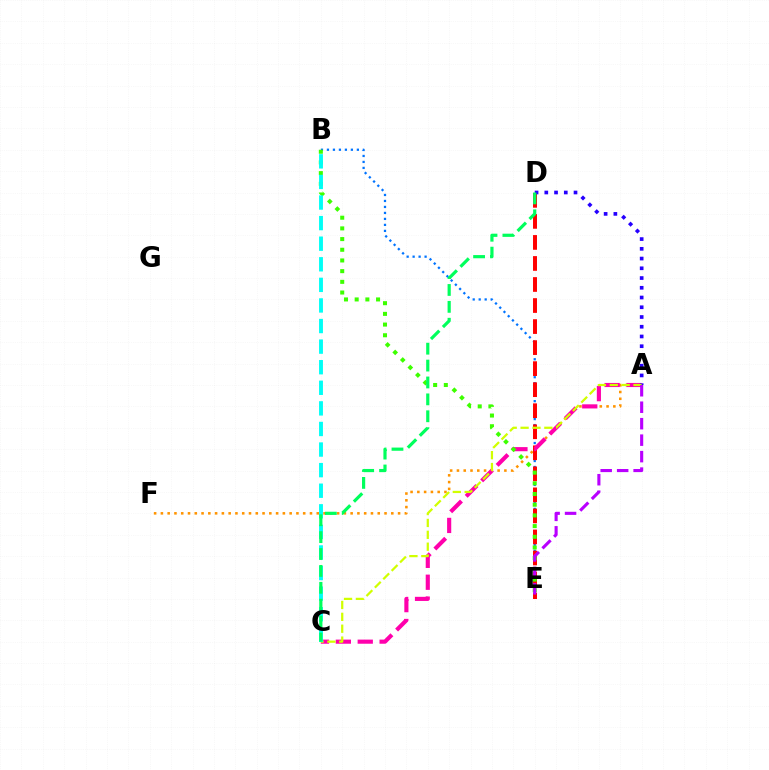{('B', 'E'): [{'color': '#0074ff', 'line_style': 'dotted', 'thickness': 1.63}, {'color': '#3dff00', 'line_style': 'dotted', 'thickness': 2.9}], ('A', 'F'): [{'color': '#ff9400', 'line_style': 'dotted', 'thickness': 1.84}], ('D', 'E'): [{'color': '#ff0000', 'line_style': 'dashed', 'thickness': 2.86}], ('A', 'C'): [{'color': '#ff00ac', 'line_style': 'dashed', 'thickness': 2.97}, {'color': '#d1ff00', 'line_style': 'dashed', 'thickness': 1.61}], ('A', 'D'): [{'color': '#2500ff', 'line_style': 'dotted', 'thickness': 2.65}], ('B', 'C'): [{'color': '#00fff6', 'line_style': 'dashed', 'thickness': 2.8}], ('C', 'D'): [{'color': '#00ff5c', 'line_style': 'dashed', 'thickness': 2.3}], ('A', 'E'): [{'color': '#b900ff', 'line_style': 'dashed', 'thickness': 2.24}]}